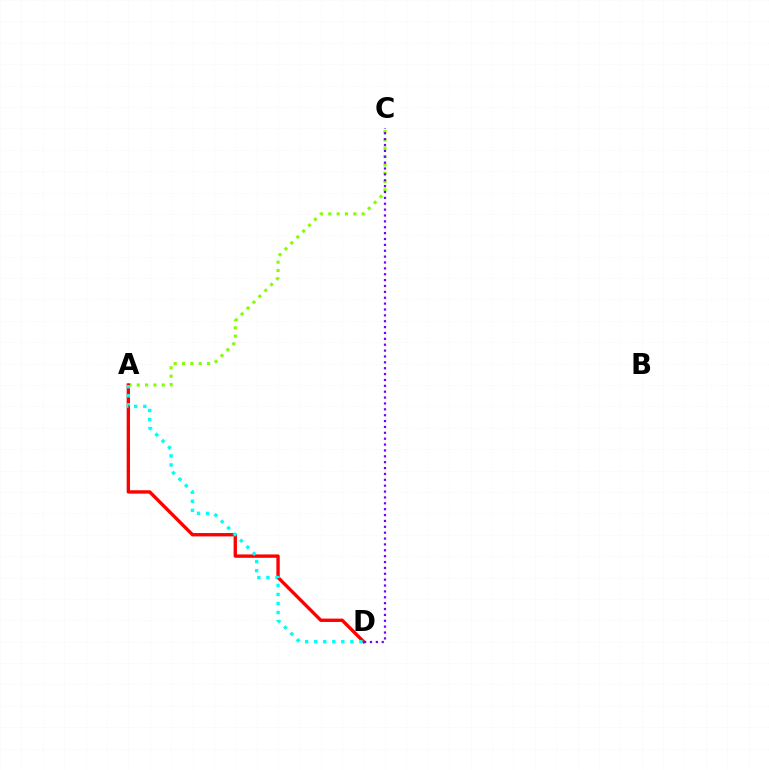{('A', 'C'): [{'color': '#84ff00', 'line_style': 'dotted', 'thickness': 2.26}], ('A', 'D'): [{'color': '#ff0000', 'line_style': 'solid', 'thickness': 2.42}, {'color': '#00fff6', 'line_style': 'dotted', 'thickness': 2.46}], ('C', 'D'): [{'color': '#7200ff', 'line_style': 'dotted', 'thickness': 1.6}]}